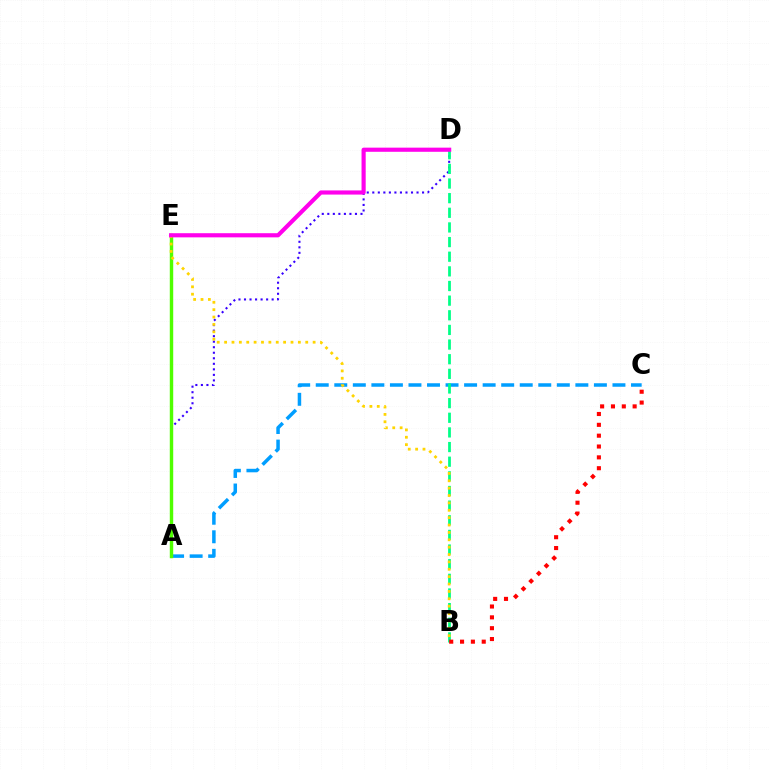{('A', 'C'): [{'color': '#009eff', 'line_style': 'dashed', 'thickness': 2.52}], ('A', 'D'): [{'color': '#3700ff', 'line_style': 'dotted', 'thickness': 1.5}], ('A', 'E'): [{'color': '#4fff00', 'line_style': 'solid', 'thickness': 2.47}], ('B', 'D'): [{'color': '#00ff86', 'line_style': 'dashed', 'thickness': 1.99}], ('B', 'C'): [{'color': '#ff0000', 'line_style': 'dotted', 'thickness': 2.95}], ('B', 'E'): [{'color': '#ffd500', 'line_style': 'dotted', 'thickness': 2.0}], ('D', 'E'): [{'color': '#ff00ed', 'line_style': 'solid', 'thickness': 2.98}]}